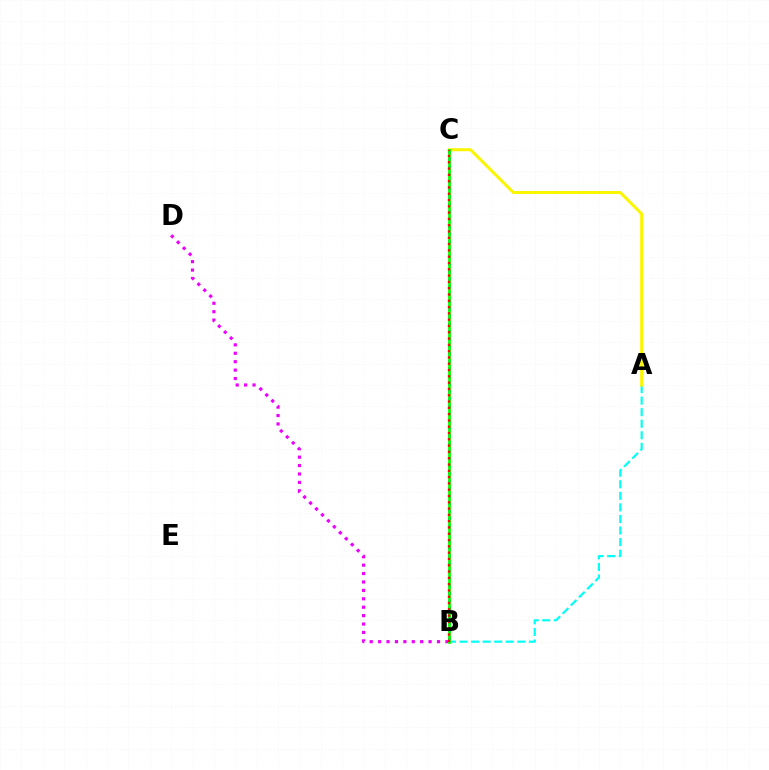{('B', 'C'): [{'color': '#0010ff', 'line_style': 'dotted', 'thickness': 2.03}, {'color': '#08ff00', 'line_style': 'solid', 'thickness': 2.0}, {'color': '#ff0000', 'line_style': 'dotted', 'thickness': 1.71}], ('B', 'D'): [{'color': '#ee00ff', 'line_style': 'dotted', 'thickness': 2.29}], ('A', 'B'): [{'color': '#00fff6', 'line_style': 'dashed', 'thickness': 1.57}], ('A', 'C'): [{'color': '#fcf500', 'line_style': 'solid', 'thickness': 2.16}]}